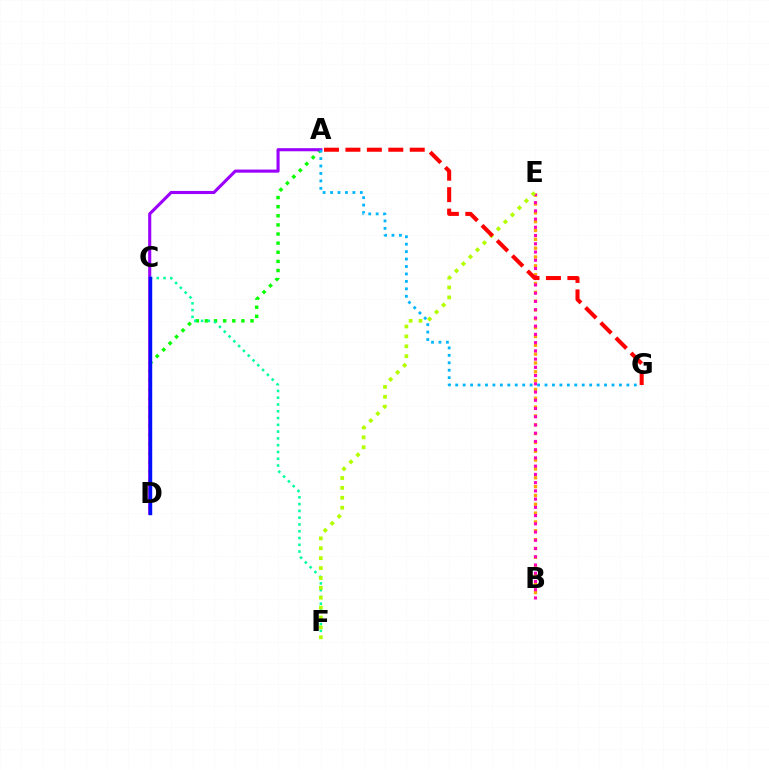{('A', 'D'): [{'color': '#08ff00', 'line_style': 'dotted', 'thickness': 2.48}, {'color': '#9b00ff', 'line_style': 'solid', 'thickness': 2.23}], ('B', 'E'): [{'color': '#ffa500', 'line_style': 'dotted', 'thickness': 2.4}, {'color': '#ff00bd', 'line_style': 'dotted', 'thickness': 2.24}], ('C', 'F'): [{'color': '#00ff9d', 'line_style': 'dotted', 'thickness': 1.84}], ('E', 'F'): [{'color': '#b3ff00', 'line_style': 'dotted', 'thickness': 2.69}], ('C', 'D'): [{'color': '#0010ff', 'line_style': 'solid', 'thickness': 2.48}], ('A', 'G'): [{'color': '#00b5ff', 'line_style': 'dotted', 'thickness': 2.02}, {'color': '#ff0000', 'line_style': 'dashed', 'thickness': 2.91}]}